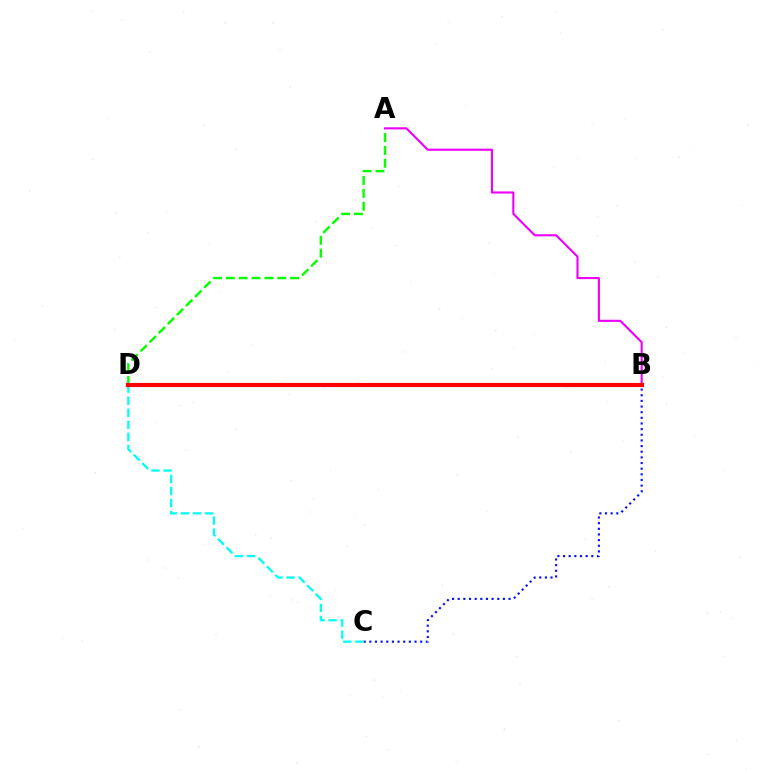{('B', 'D'): [{'color': '#fcf500', 'line_style': 'solid', 'thickness': 1.7}, {'color': '#ff0000', 'line_style': 'solid', 'thickness': 3.0}], ('B', 'C'): [{'color': '#0010ff', 'line_style': 'dotted', 'thickness': 1.53}], ('A', 'D'): [{'color': '#08ff00', 'line_style': 'dashed', 'thickness': 1.75}], ('C', 'D'): [{'color': '#00fff6', 'line_style': 'dashed', 'thickness': 1.64}], ('A', 'B'): [{'color': '#ee00ff', 'line_style': 'solid', 'thickness': 1.53}]}